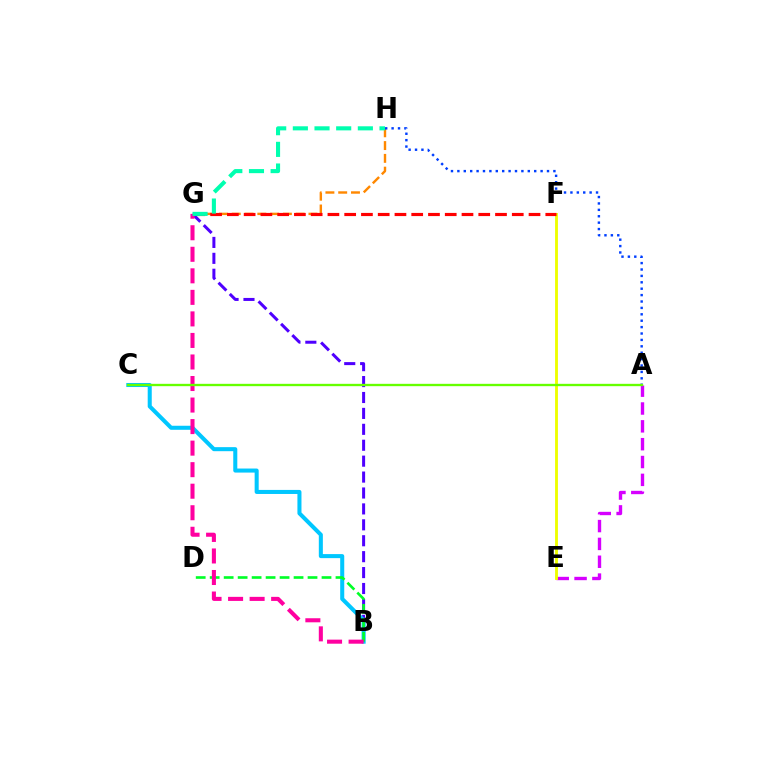{('G', 'H'): [{'color': '#ff8800', 'line_style': 'dashed', 'thickness': 1.74}, {'color': '#00ffaf', 'line_style': 'dashed', 'thickness': 2.94}], ('A', 'E'): [{'color': '#d600ff', 'line_style': 'dashed', 'thickness': 2.42}], ('E', 'F'): [{'color': '#eeff00', 'line_style': 'solid', 'thickness': 2.07}], ('F', 'G'): [{'color': '#ff0000', 'line_style': 'dashed', 'thickness': 2.28}], ('B', 'G'): [{'color': '#4f00ff', 'line_style': 'dashed', 'thickness': 2.16}, {'color': '#ff00a0', 'line_style': 'dashed', 'thickness': 2.93}], ('B', 'C'): [{'color': '#00c7ff', 'line_style': 'solid', 'thickness': 2.91}], ('A', 'H'): [{'color': '#003fff', 'line_style': 'dotted', 'thickness': 1.74}], ('B', 'D'): [{'color': '#00ff27', 'line_style': 'dashed', 'thickness': 1.9}], ('A', 'C'): [{'color': '#66ff00', 'line_style': 'solid', 'thickness': 1.69}]}